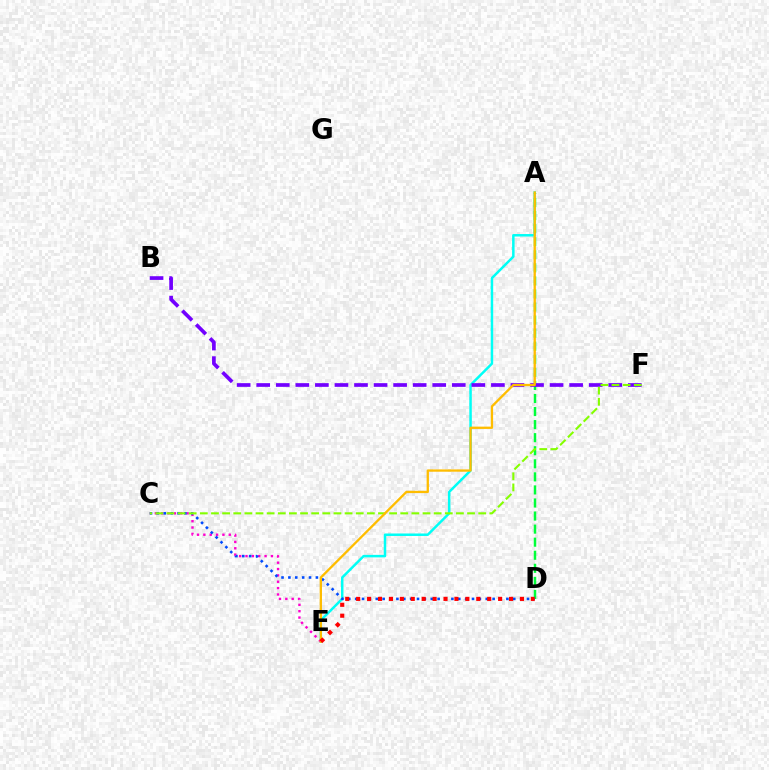{('A', 'E'): [{'color': '#00fff6', 'line_style': 'solid', 'thickness': 1.79}, {'color': '#ffbd00', 'line_style': 'solid', 'thickness': 1.66}], ('A', 'D'): [{'color': '#00ff39', 'line_style': 'dashed', 'thickness': 1.77}], ('B', 'F'): [{'color': '#7200ff', 'line_style': 'dashed', 'thickness': 2.66}], ('C', 'E'): [{'color': '#ff00cf', 'line_style': 'dotted', 'thickness': 1.73}], ('C', 'D'): [{'color': '#004bff', 'line_style': 'dotted', 'thickness': 1.87}], ('C', 'F'): [{'color': '#84ff00', 'line_style': 'dashed', 'thickness': 1.51}], ('D', 'E'): [{'color': '#ff0000', 'line_style': 'dotted', 'thickness': 2.97}]}